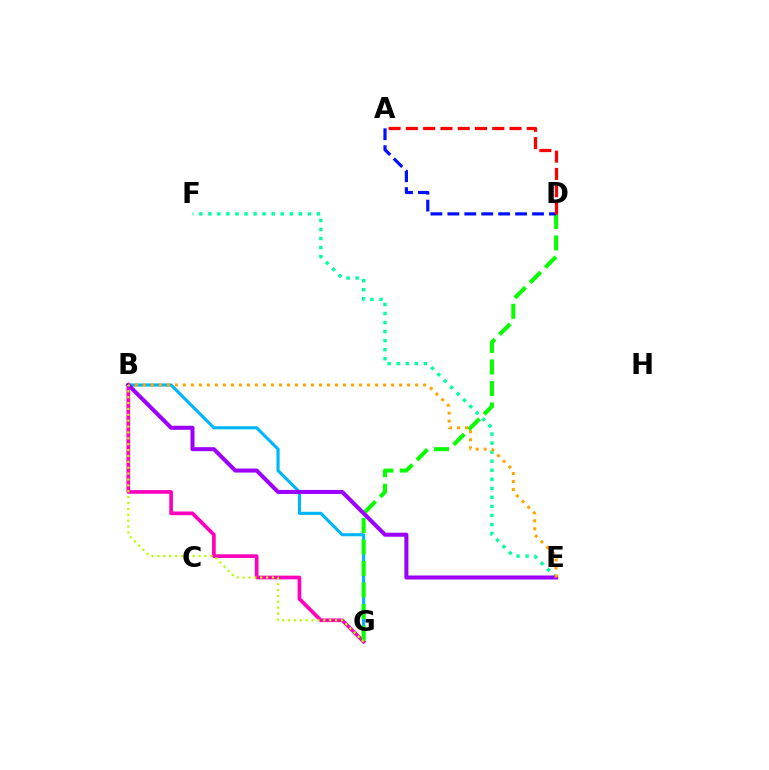{('E', 'F'): [{'color': '#00ff9d', 'line_style': 'dotted', 'thickness': 2.46}], ('B', 'G'): [{'color': '#00b5ff', 'line_style': 'solid', 'thickness': 2.25}, {'color': '#ff00bd', 'line_style': 'solid', 'thickness': 2.65}, {'color': '#b3ff00', 'line_style': 'dotted', 'thickness': 1.6}], ('D', 'G'): [{'color': '#08ff00', 'line_style': 'dashed', 'thickness': 2.92}], ('A', 'D'): [{'color': '#0010ff', 'line_style': 'dashed', 'thickness': 2.3}, {'color': '#ff0000', 'line_style': 'dashed', 'thickness': 2.35}], ('B', 'E'): [{'color': '#9b00ff', 'line_style': 'solid', 'thickness': 2.9}, {'color': '#ffa500', 'line_style': 'dotted', 'thickness': 2.18}]}